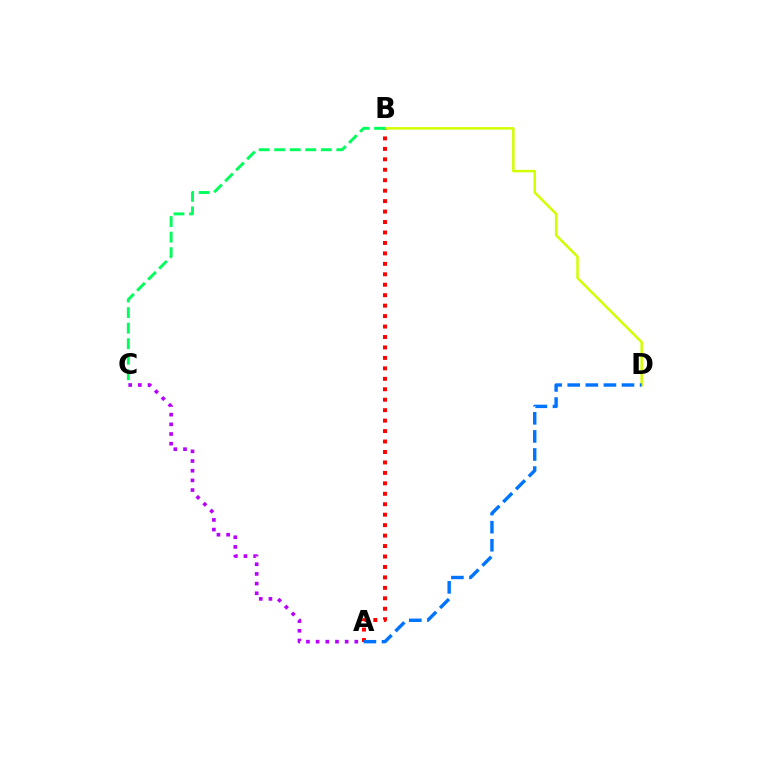{('A', 'C'): [{'color': '#b900ff', 'line_style': 'dotted', 'thickness': 2.63}], ('A', 'B'): [{'color': '#ff0000', 'line_style': 'dotted', 'thickness': 2.84}], ('B', 'D'): [{'color': '#d1ff00', 'line_style': 'solid', 'thickness': 1.8}], ('A', 'D'): [{'color': '#0074ff', 'line_style': 'dashed', 'thickness': 2.46}], ('B', 'C'): [{'color': '#00ff5c', 'line_style': 'dashed', 'thickness': 2.11}]}